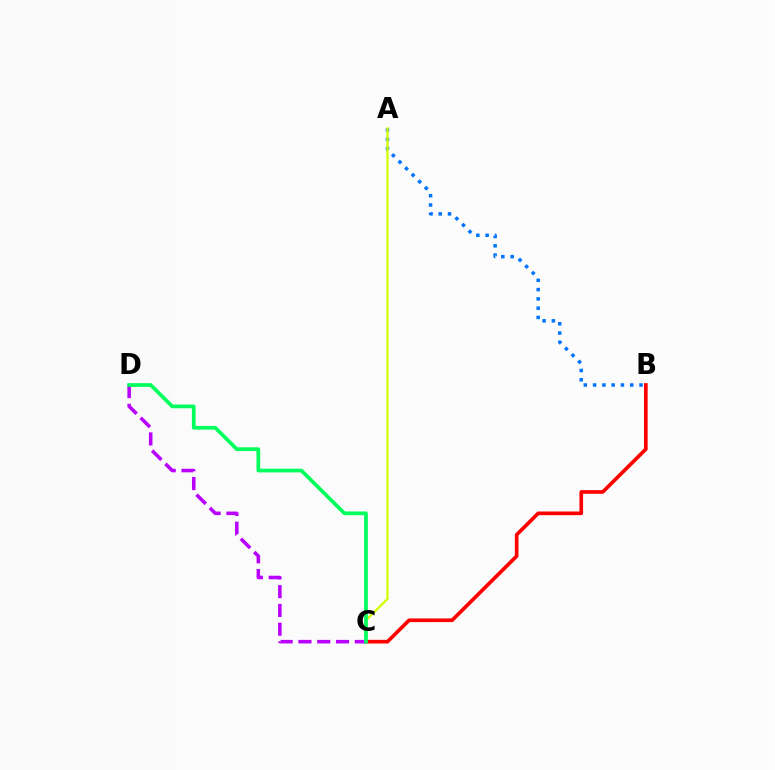{('A', 'B'): [{'color': '#0074ff', 'line_style': 'dotted', 'thickness': 2.52}], ('B', 'C'): [{'color': '#ff0000', 'line_style': 'solid', 'thickness': 2.64}], ('A', 'C'): [{'color': '#d1ff00', 'line_style': 'solid', 'thickness': 1.66}], ('C', 'D'): [{'color': '#b900ff', 'line_style': 'dashed', 'thickness': 2.55}, {'color': '#00ff5c', 'line_style': 'solid', 'thickness': 2.67}]}